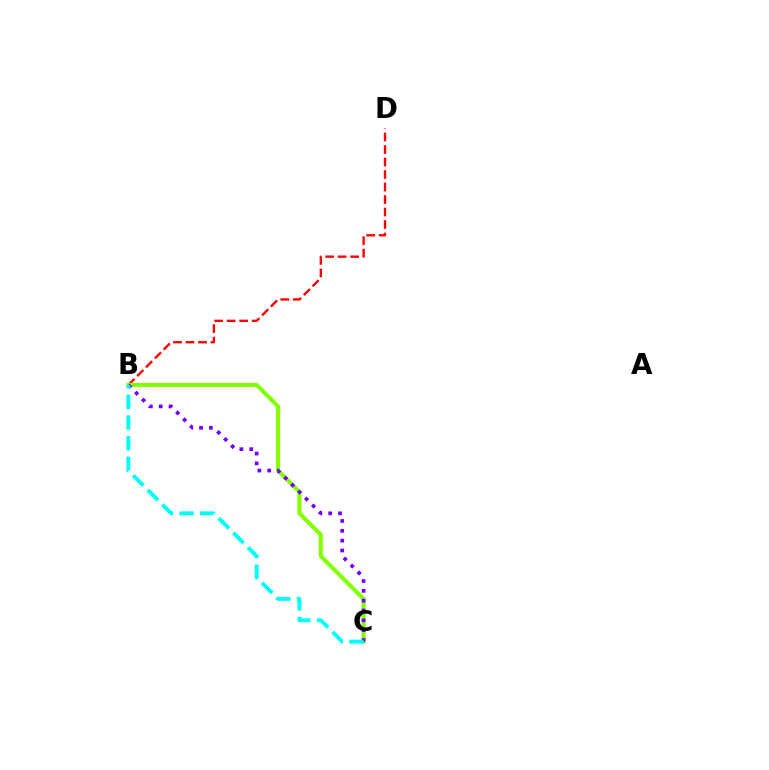{('B', 'D'): [{'color': '#ff0000', 'line_style': 'dashed', 'thickness': 1.7}], ('B', 'C'): [{'color': '#84ff00', 'line_style': 'solid', 'thickness': 2.96}, {'color': '#7200ff', 'line_style': 'dotted', 'thickness': 2.67}, {'color': '#00fff6', 'line_style': 'dashed', 'thickness': 2.81}]}